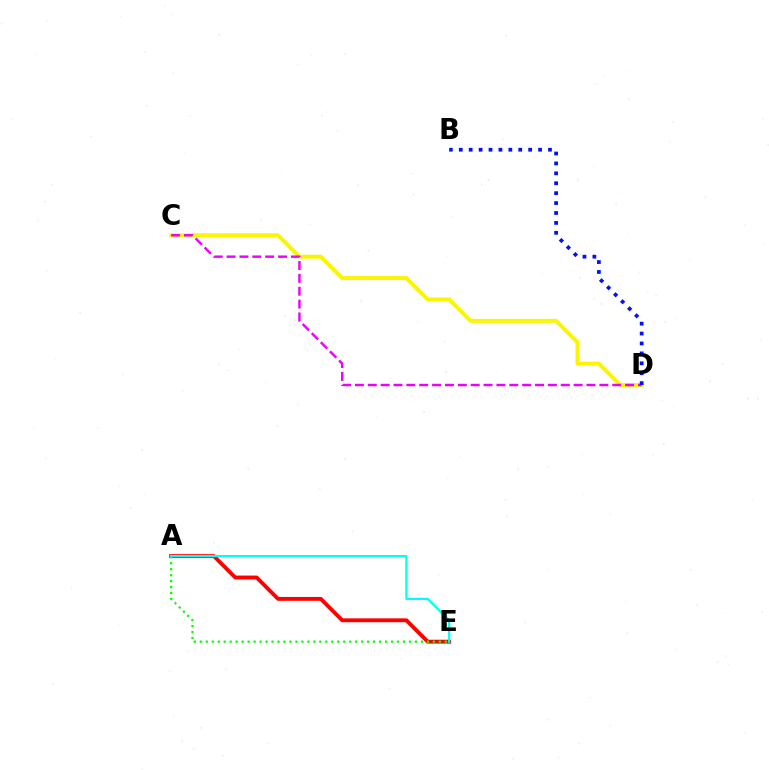{('C', 'D'): [{'color': '#fcf500', 'line_style': 'solid', 'thickness': 2.85}, {'color': '#ee00ff', 'line_style': 'dashed', 'thickness': 1.75}], ('A', 'E'): [{'color': '#ff0000', 'line_style': 'solid', 'thickness': 2.79}, {'color': '#08ff00', 'line_style': 'dotted', 'thickness': 1.62}, {'color': '#00fff6', 'line_style': 'solid', 'thickness': 1.59}], ('B', 'D'): [{'color': '#0010ff', 'line_style': 'dotted', 'thickness': 2.69}]}